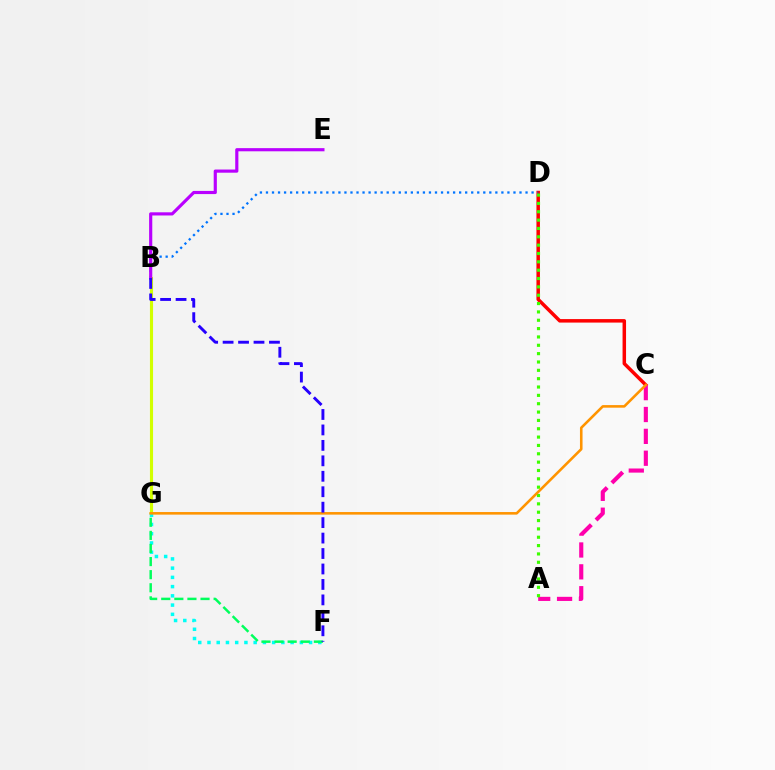{('C', 'D'): [{'color': '#ff0000', 'line_style': 'solid', 'thickness': 2.51}], ('A', 'C'): [{'color': '#ff00ac', 'line_style': 'dashed', 'thickness': 2.97}], ('B', 'D'): [{'color': '#0074ff', 'line_style': 'dotted', 'thickness': 1.64}], ('B', 'G'): [{'color': '#d1ff00', 'line_style': 'solid', 'thickness': 2.25}], ('F', 'G'): [{'color': '#00fff6', 'line_style': 'dotted', 'thickness': 2.51}, {'color': '#00ff5c', 'line_style': 'dashed', 'thickness': 1.78}], ('B', 'E'): [{'color': '#b900ff', 'line_style': 'solid', 'thickness': 2.28}], ('A', 'D'): [{'color': '#3dff00', 'line_style': 'dotted', 'thickness': 2.27}], ('C', 'G'): [{'color': '#ff9400', 'line_style': 'solid', 'thickness': 1.86}], ('B', 'F'): [{'color': '#2500ff', 'line_style': 'dashed', 'thickness': 2.1}]}